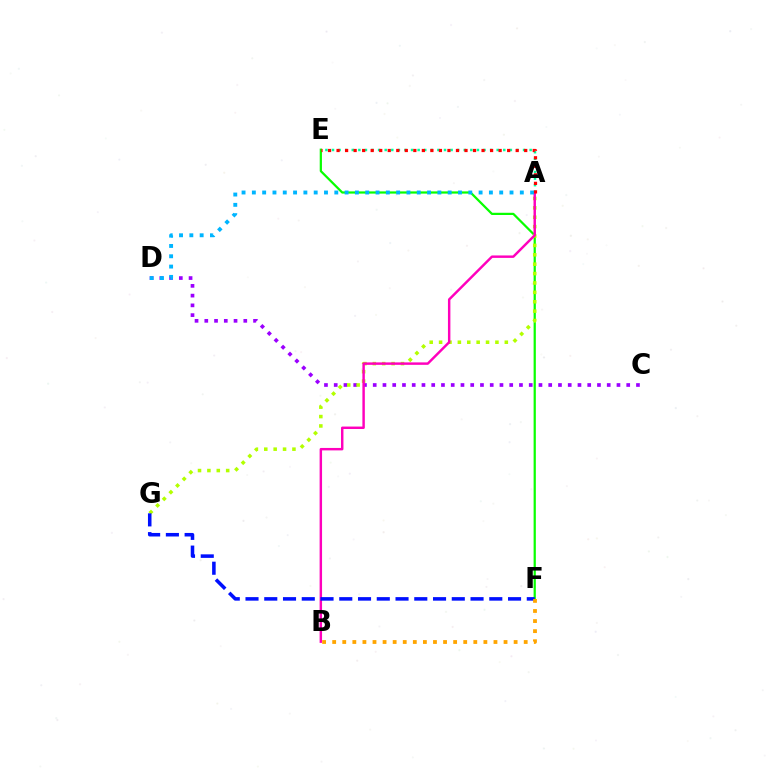{('A', 'E'): [{'color': '#00ff9d', 'line_style': 'dotted', 'thickness': 1.79}, {'color': '#ff0000', 'line_style': 'dotted', 'thickness': 2.32}], ('C', 'D'): [{'color': '#9b00ff', 'line_style': 'dotted', 'thickness': 2.65}], ('E', 'F'): [{'color': '#08ff00', 'line_style': 'solid', 'thickness': 1.61}], ('A', 'G'): [{'color': '#b3ff00', 'line_style': 'dotted', 'thickness': 2.55}], ('A', 'B'): [{'color': '#ff00bd', 'line_style': 'solid', 'thickness': 1.76}], ('F', 'G'): [{'color': '#0010ff', 'line_style': 'dashed', 'thickness': 2.55}], ('A', 'D'): [{'color': '#00b5ff', 'line_style': 'dotted', 'thickness': 2.8}], ('B', 'F'): [{'color': '#ffa500', 'line_style': 'dotted', 'thickness': 2.74}]}